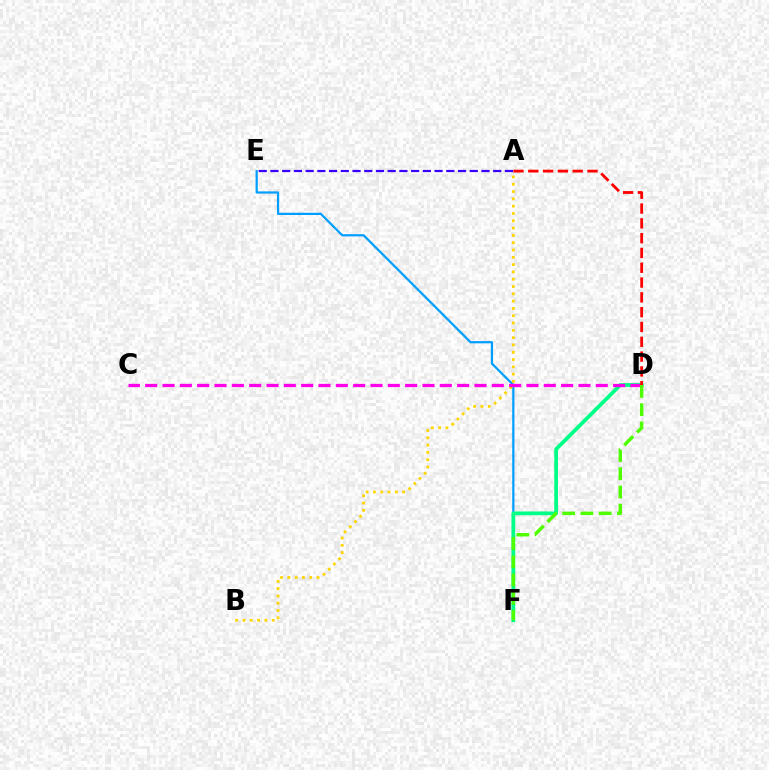{('E', 'F'): [{'color': '#009eff', 'line_style': 'solid', 'thickness': 1.6}], ('D', 'F'): [{'color': '#00ff86', 'line_style': 'solid', 'thickness': 2.72}, {'color': '#4fff00', 'line_style': 'dashed', 'thickness': 2.48}], ('A', 'E'): [{'color': '#3700ff', 'line_style': 'dashed', 'thickness': 1.59}], ('A', 'B'): [{'color': '#ffd500', 'line_style': 'dotted', 'thickness': 1.98}], ('C', 'D'): [{'color': '#ff00ed', 'line_style': 'dashed', 'thickness': 2.35}], ('A', 'D'): [{'color': '#ff0000', 'line_style': 'dashed', 'thickness': 2.01}]}